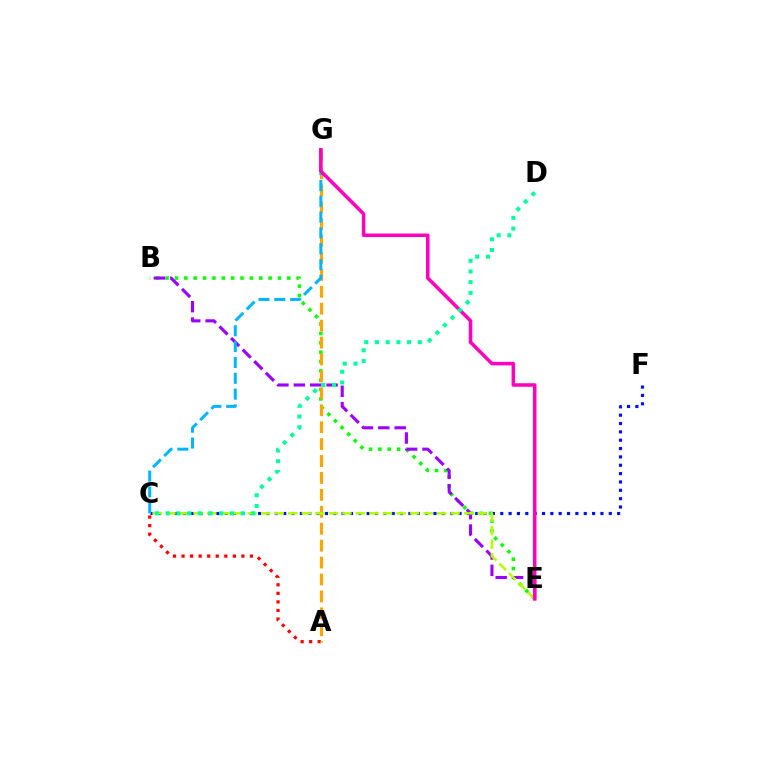{('B', 'E'): [{'color': '#08ff00', 'line_style': 'dotted', 'thickness': 2.54}, {'color': '#9b00ff', 'line_style': 'dashed', 'thickness': 2.23}], ('A', 'C'): [{'color': '#ff0000', 'line_style': 'dotted', 'thickness': 2.32}], ('A', 'G'): [{'color': '#ffa500', 'line_style': 'dashed', 'thickness': 2.3}], ('C', 'F'): [{'color': '#0010ff', 'line_style': 'dotted', 'thickness': 2.27}], ('C', 'E'): [{'color': '#b3ff00', 'line_style': 'dashed', 'thickness': 1.84}], ('C', 'G'): [{'color': '#00b5ff', 'line_style': 'dashed', 'thickness': 2.15}], ('E', 'G'): [{'color': '#ff00bd', 'line_style': 'solid', 'thickness': 2.54}], ('C', 'D'): [{'color': '#00ff9d', 'line_style': 'dotted', 'thickness': 2.91}]}